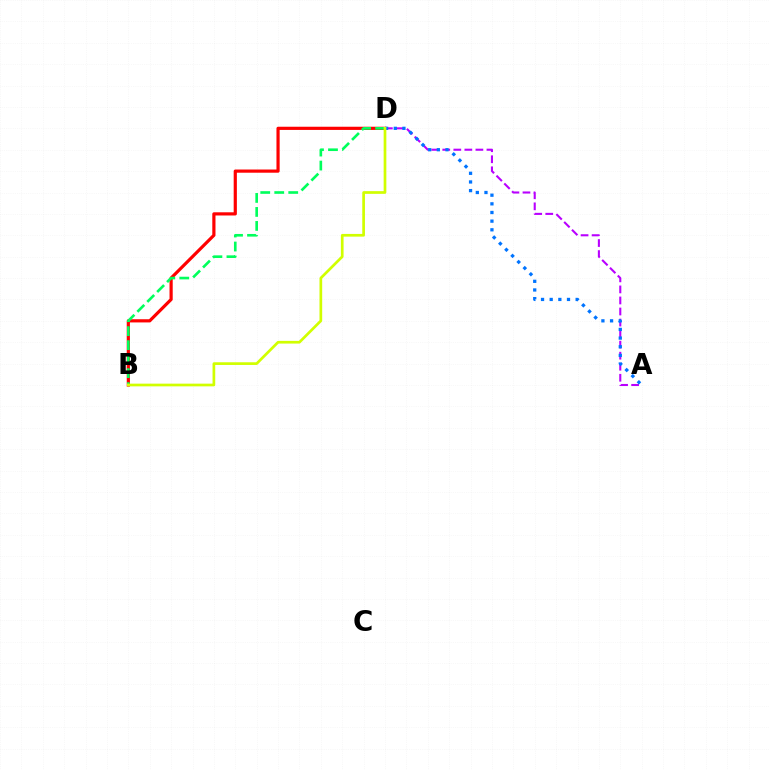{('A', 'D'): [{'color': '#b900ff', 'line_style': 'dashed', 'thickness': 1.5}, {'color': '#0074ff', 'line_style': 'dotted', 'thickness': 2.35}], ('B', 'D'): [{'color': '#ff0000', 'line_style': 'solid', 'thickness': 2.3}, {'color': '#00ff5c', 'line_style': 'dashed', 'thickness': 1.9}, {'color': '#d1ff00', 'line_style': 'solid', 'thickness': 1.95}]}